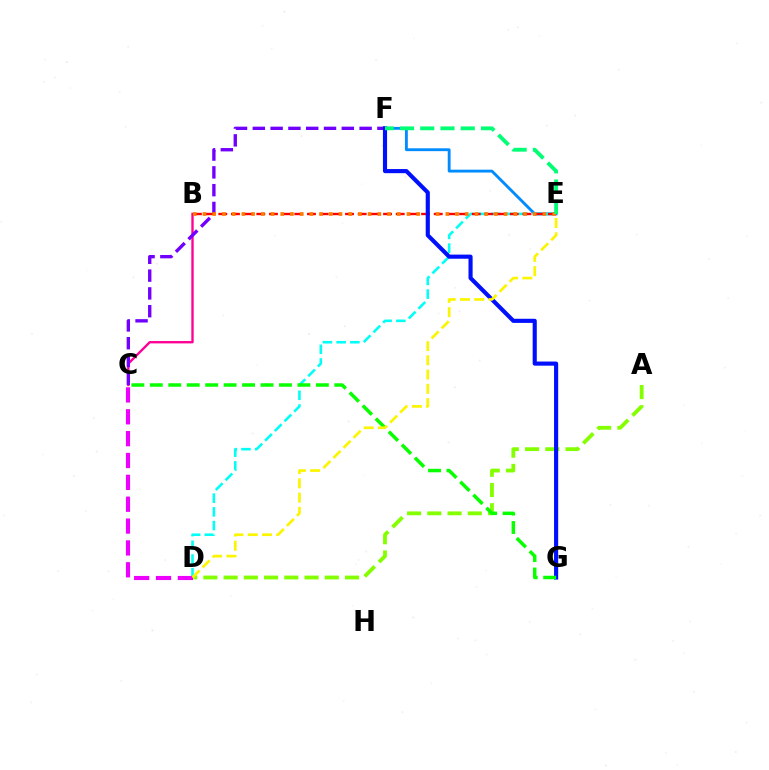{('E', 'F'): [{'color': '#008cff', 'line_style': 'solid', 'thickness': 2.06}, {'color': '#00ff74', 'line_style': 'dashed', 'thickness': 2.75}], ('D', 'E'): [{'color': '#00fff6', 'line_style': 'dashed', 'thickness': 1.86}, {'color': '#fcf500', 'line_style': 'dashed', 'thickness': 1.94}], ('B', 'C'): [{'color': '#ff0094', 'line_style': 'solid', 'thickness': 1.7}], ('C', 'F'): [{'color': '#7200ff', 'line_style': 'dashed', 'thickness': 2.42}], ('B', 'E'): [{'color': '#ff0000', 'line_style': 'dashed', 'thickness': 1.72}, {'color': '#ff7c00', 'line_style': 'dotted', 'thickness': 2.64}], ('A', 'D'): [{'color': '#84ff00', 'line_style': 'dashed', 'thickness': 2.75}], ('C', 'D'): [{'color': '#ee00ff', 'line_style': 'dashed', 'thickness': 2.97}], ('F', 'G'): [{'color': '#0010ff', 'line_style': 'solid', 'thickness': 2.97}], ('C', 'G'): [{'color': '#08ff00', 'line_style': 'dashed', 'thickness': 2.51}]}